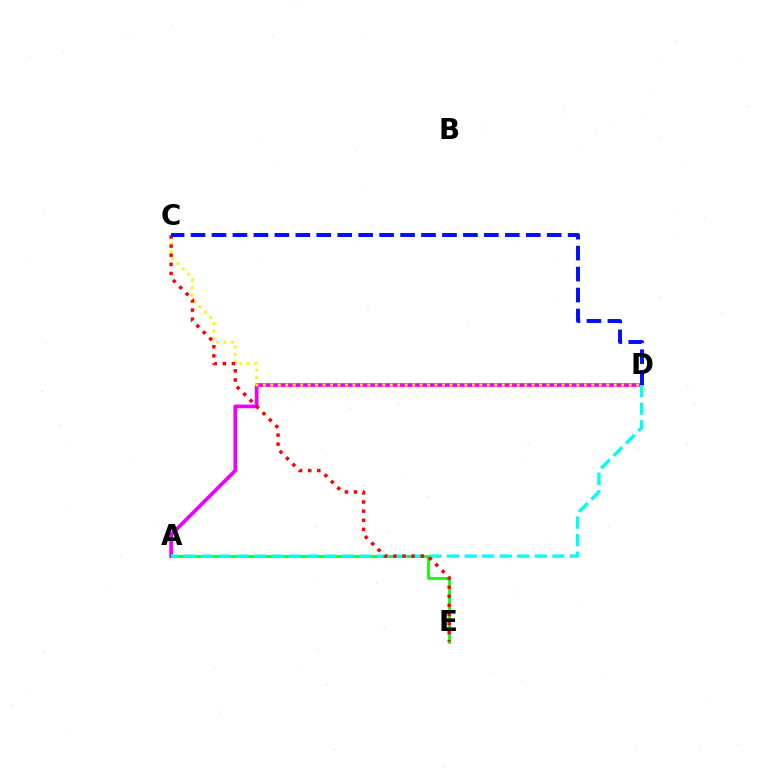{('A', 'E'): [{'color': '#08ff00', 'line_style': 'solid', 'thickness': 1.96}], ('A', 'D'): [{'color': '#ee00ff', 'line_style': 'solid', 'thickness': 2.65}, {'color': '#00fff6', 'line_style': 'dashed', 'thickness': 2.38}], ('C', 'D'): [{'color': '#fcf500', 'line_style': 'dotted', 'thickness': 2.03}, {'color': '#0010ff', 'line_style': 'dashed', 'thickness': 2.85}], ('C', 'E'): [{'color': '#ff0000', 'line_style': 'dotted', 'thickness': 2.47}]}